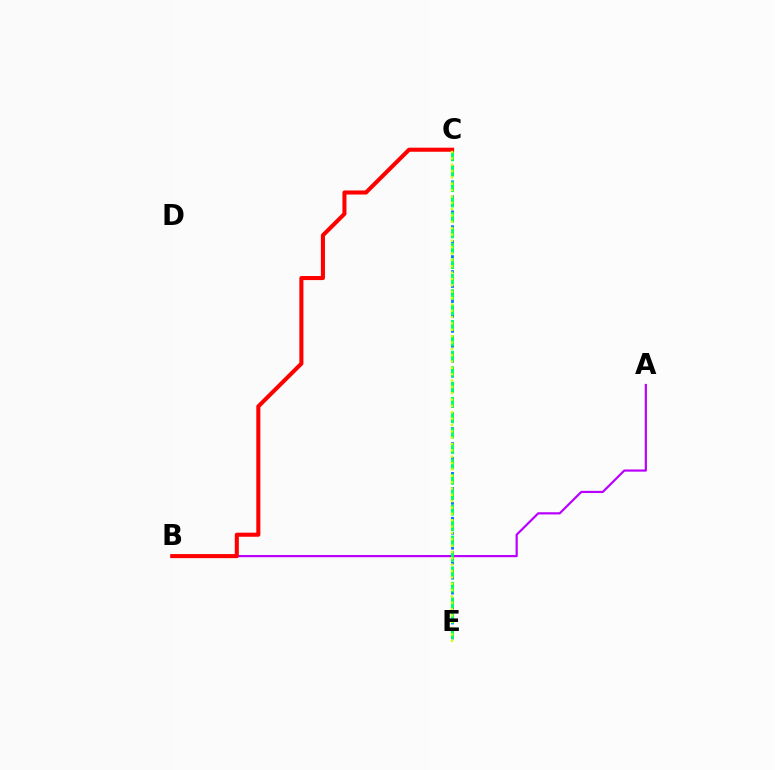{('A', 'B'): [{'color': '#b900ff', 'line_style': 'solid', 'thickness': 1.58}], ('C', 'E'): [{'color': '#0074ff', 'line_style': 'dotted', 'thickness': 2.03}, {'color': '#00ff5c', 'line_style': 'dashed', 'thickness': 2.09}, {'color': '#d1ff00', 'line_style': 'dotted', 'thickness': 1.72}], ('B', 'C'): [{'color': '#ff0000', 'line_style': 'solid', 'thickness': 2.93}]}